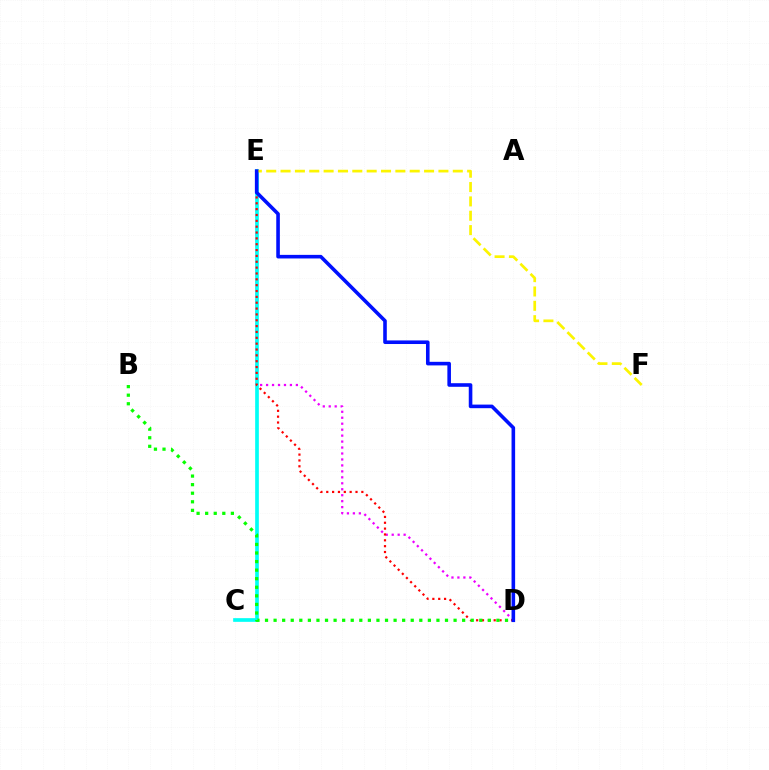{('D', 'E'): [{'color': '#ee00ff', 'line_style': 'dotted', 'thickness': 1.62}, {'color': '#ff0000', 'line_style': 'dotted', 'thickness': 1.59}, {'color': '#0010ff', 'line_style': 'solid', 'thickness': 2.59}], ('C', 'E'): [{'color': '#00fff6', 'line_style': 'solid', 'thickness': 2.65}], ('E', 'F'): [{'color': '#fcf500', 'line_style': 'dashed', 'thickness': 1.95}], ('B', 'D'): [{'color': '#08ff00', 'line_style': 'dotted', 'thickness': 2.33}]}